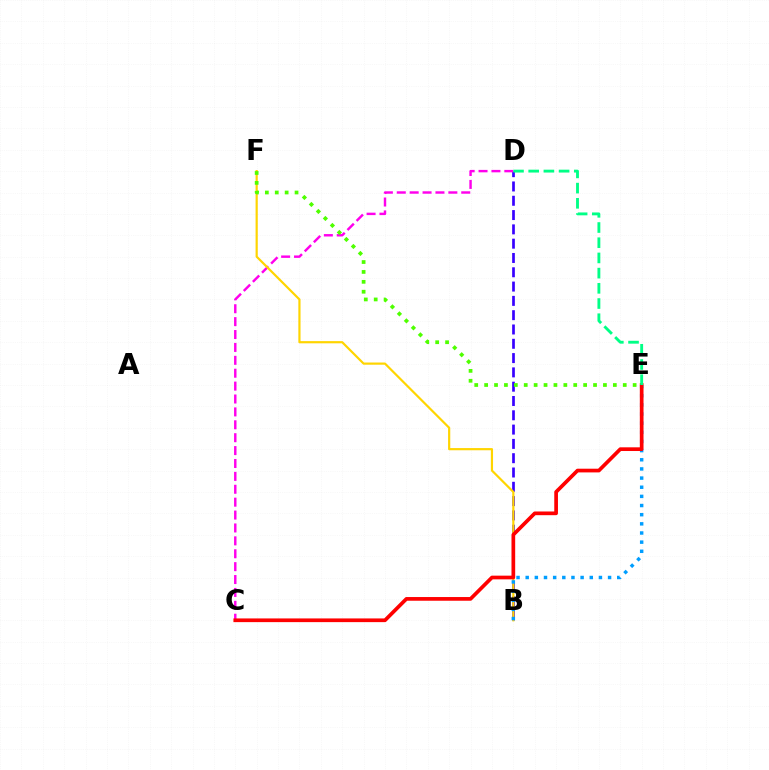{('B', 'D'): [{'color': '#3700ff', 'line_style': 'dashed', 'thickness': 1.94}], ('C', 'D'): [{'color': '#ff00ed', 'line_style': 'dashed', 'thickness': 1.75}], ('B', 'F'): [{'color': '#ffd500', 'line_style': 'solid', 'thickness': 1.58}], ('B', 'E'): [{'color': '#009eff', 'line_style': 'dotted', 'thickness': 2.49}], ('E', 'F'): [{'color': '#4fff00', 'line_style': 'dotted', 'thickness': 2.69}], ('C', 'E'): [{'color': '#ff0000', 'line_style': 'solid', 'thickness': 2.66}], ('D', 'E'): [{'color': '#00ff86', 'line_style': 'dashed', 'thickness': 2.07}]}